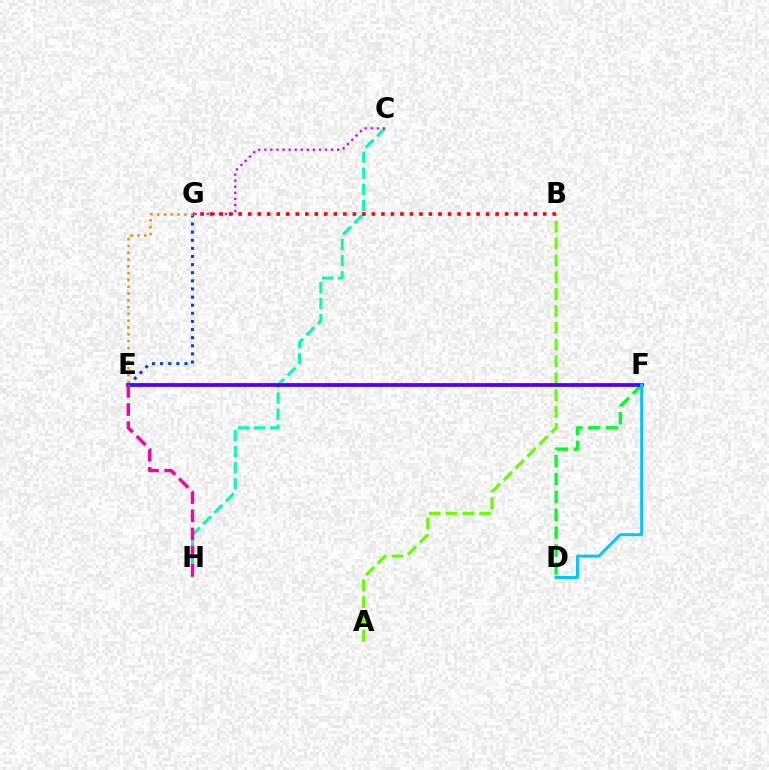{('A', 'B'): [{'color': '#66ff00', 'line_style': 'dashed', 'thickness': 2.29}], ('C', 'H'): [{'color': '#00ffaf', 'line_style': 'dashed', 'thickness': 2.18}], ('E', 'F'): [{'color': '#eeff00', 'line_style': 'dotted', 'thickness': 1.68}, {'color': '#4f00ff', 'line_style': 'solid', 'thickness': 2.71}], ('D', 'F'): [{'color': '#00ff27', 'line_style': 'dashed', 'thickness': 2.43}, {'color': '#00c7ff', 'line_style': 'solid', 'thickness': 2.15}], ('E', 'G'): [{'color': '#003fff', 'line_style': 'dotted', 'thickness': 2.21}, {'color': '#ff8800', 'line_style': 'dotted', 'thickness': 1.85}], ('C', 'G'): [{'color': '#d600ff', 'line_style': 'dotted', 'thickness': 1.65}], ('B', 'G'): [{'color': '#ff0000', 'line_style': 'dotted', 'thickness': 2.59}], ('E', 'H'): [{'color': '#ff00a0', 'line_style': 'dashed', 'thickness': 2.47}]}